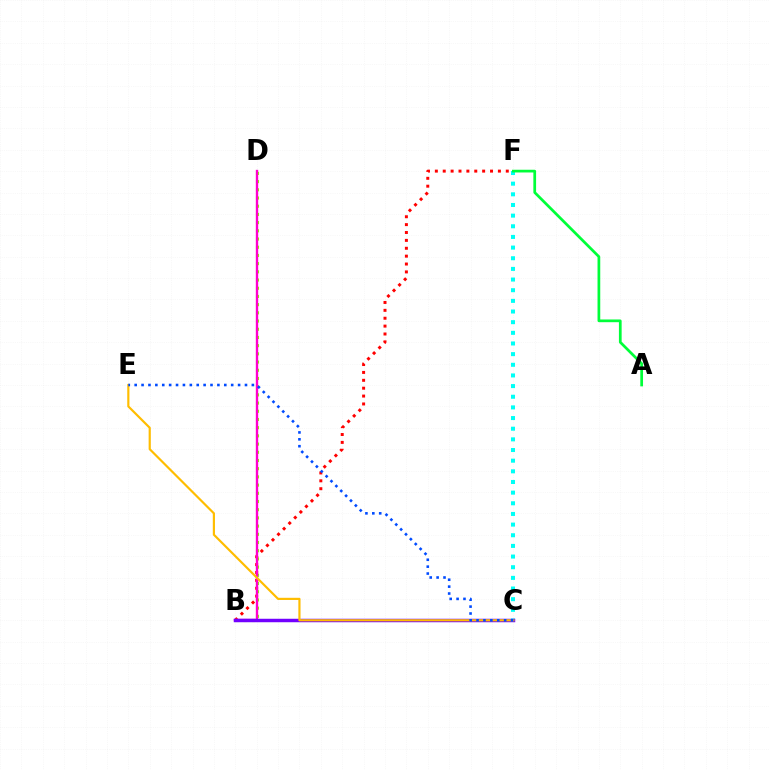{('B', 'F'): [{'color': '#ff0000', 'line_style': 'dotted', 'thickness': 2.14}], ('C', 'F'): [{'color': '#00fff6', 'line_style': 'dotted', 'thickness': 2.89}], ('B', 'D'): [{'color': '#84ff00', 'line_style': 'dotted', 'thickness': 2.23}, {'color': '#ff00cf', 'line_style': 'solid', 'thickness': 1.7}], ('B', 'C'): [{'color': '#7200ff', 'line_style': 'solid', 'thickness': 2.5}], ('A', 'F'): [{'color': '#00ff39', 'line_style': 'solid', 'thickness': 1.96}], ('C', 'E'): [{'color': '#ffbd00', 'line_style': 'solid', 'thickness': 1.57}, {'color': '#004bff', 'line_style': 'dotted', 'thickness': 1.87}]}